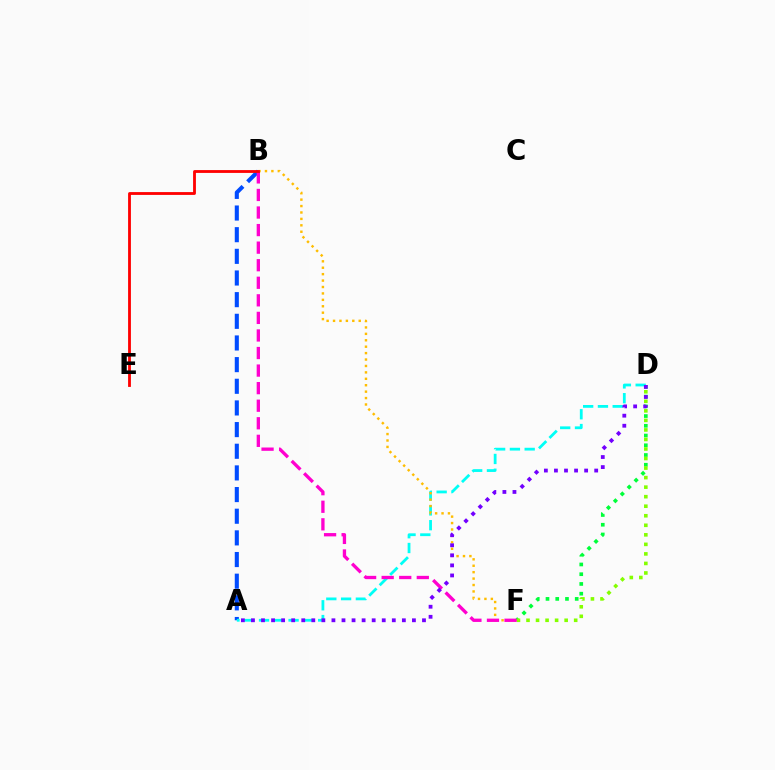{('A', 'B'): [{'color': '#004bff', 'line_style': 'dashed', 'thickness': 2.94}], ('A', 'D'): [{'color': '#00fff6', 'line_style': 'dashed', 'thickness': 2.01}, {'color': '#7200ff', 'line_style': 'dotted', 'thickness': 2.73}], ('B', 'F'): [{'color': '#ffbd00', 'line_style': 'dotted', 'thickness': 1.74}, {'color': '#ff00cf', 'line_style': 'dashed', 'thickness': 2.39}], ('D', 'F'): [{'color': '#00ff39', 'line_style': 'dotted', 'thickness': 2.65}, {'color': '#84ff00', 'line_style': 'dotted', 'thickness': 2.59}], ('B', 'E'): [{'color': '#ff0000', 'line_style': 'solid', 'thickness': 2.04}]}